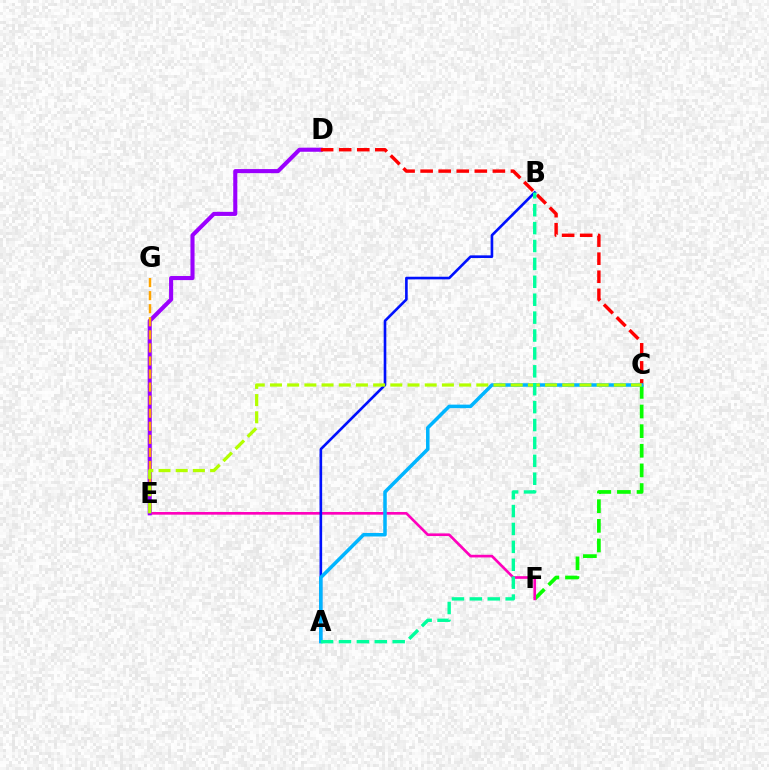{('C', 'F'): [{'color': '#08ff00', 'line_style': 'dashed', 'thickness': 2.67}], ('E', 'F'): [{'color': '#ff00bd', 'line_style': 'solid', 'thickness': 1.91}], ('A', 'B'): [{'color': '#0010ff', 'line_style': 'solid', 'thickness': 1.89}, {'color': '#00ff9d', 'line_style': 'dashed', 'thickness': 2.43}], ('D', 'E'): [{'color': '#9b00ff', 'line_style': 'solid', 'thickness': 2.94}], ('C', 'D'): [{'color': '#ff0000', 'line_style': 'dashed', 'thickness': 2.45}], ('A', 'C'): [{'color': '#00b5ff', 'line_style': 'solid', 'thickness': 2.53}], ('E', 'G'): [{'color': '#ffa500', 'line_style': 'dashed', 'thickness': 1.77}], ('C', 'E'): [{'color': '#b3ff00', 'line_style': 'dashed', 'thickness': 2.34}]}